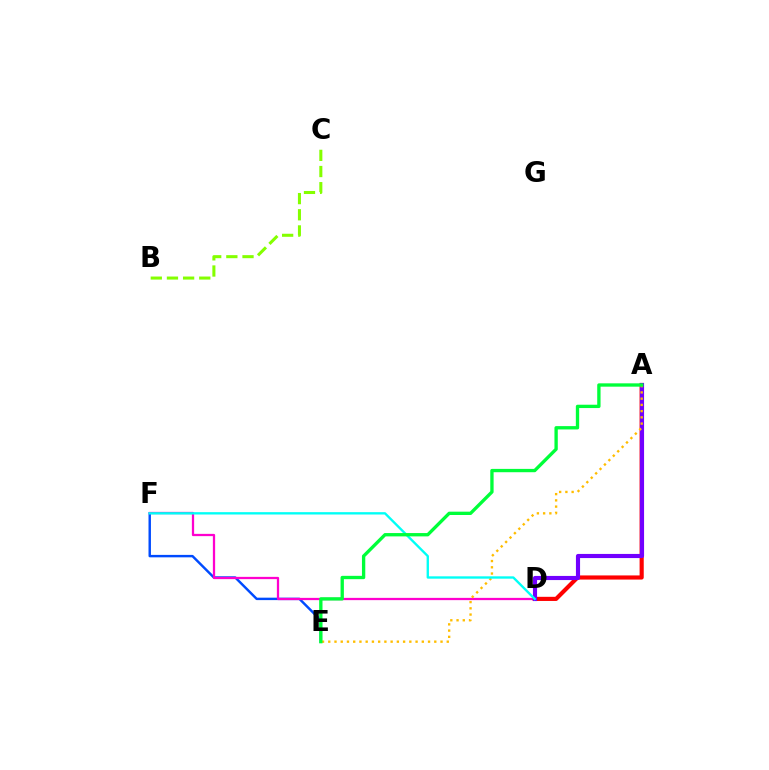{('E', 'F'): [{'color': '#004bff', 'line_style': 'solid', 'thickness': 1.76}], ('D', 'F'): [{'color': '#ff00cf', 'line_style': 'solid', 'thickness': 1.63}, {'color': '#00fff6', 'line_style': 'solid', 'thickness': 1.69}], ('A', 'D'): [{'color': '#ff0000', 'line_style': 'solid', 'thickness': 2.98}, {'color': '#7200ff', 'line_style': 'solid', 'thickness': 2.97}], ('A', 'E'): [{'color': '#ffbd00', 'line_style': 'dotted', 'thickness': 1.69}, {'color': '#00ff39', 'line_style': 'solid', 'thickness': 2.4}], ('B', 'C'): [{'color': '#84ff00', 'line_style': 'dashed', 'thickness': 2.2}]}